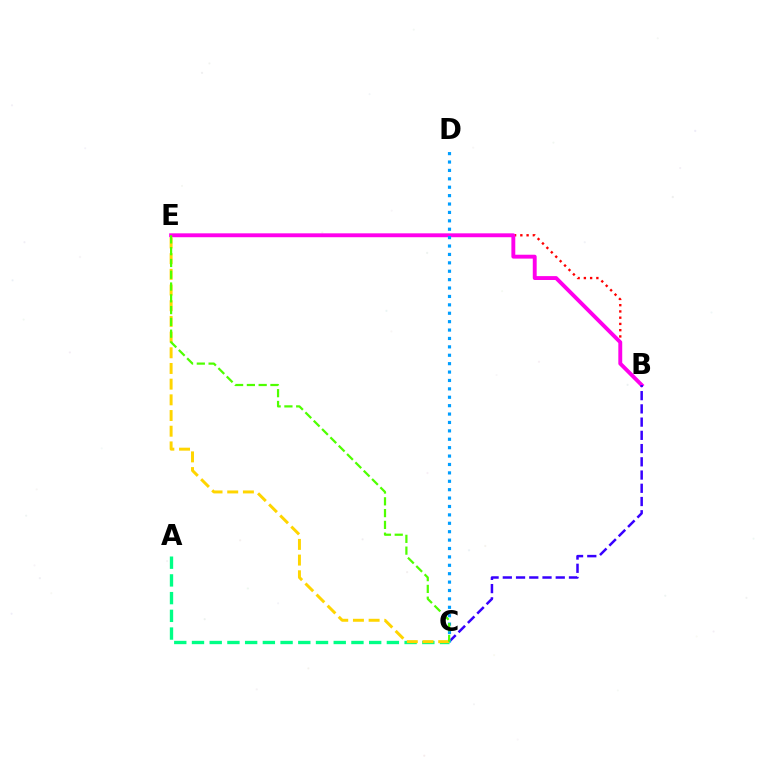{('B', 'E'): [{'color': '#ff0000', 'line_style': 'dotted', 'thickness': 1.7}, {'color': '#ff00ed', 'line_style': 'solid', 'thickness': 2.8}], ('B', 'C'): [{'color': '#3700ff', 'line_style': 'dashed', 'thickness': 1.8}], ('C', 'D'): [{'color': '#009eff', 'line_style': 'dotted', 'thickness': 2.28}], ('A', 'C'): [{'color': '#00ff86', 'line_style': 'dashed', 'thickness': 2.41}], ('C', 'E'): [{'color': '#ffd500', 'line_style': 'dashed', 'thickness': 2.13}, {'color': '#4fff00', 'line_style': 'dashed', 'thickness': 1.6}]}